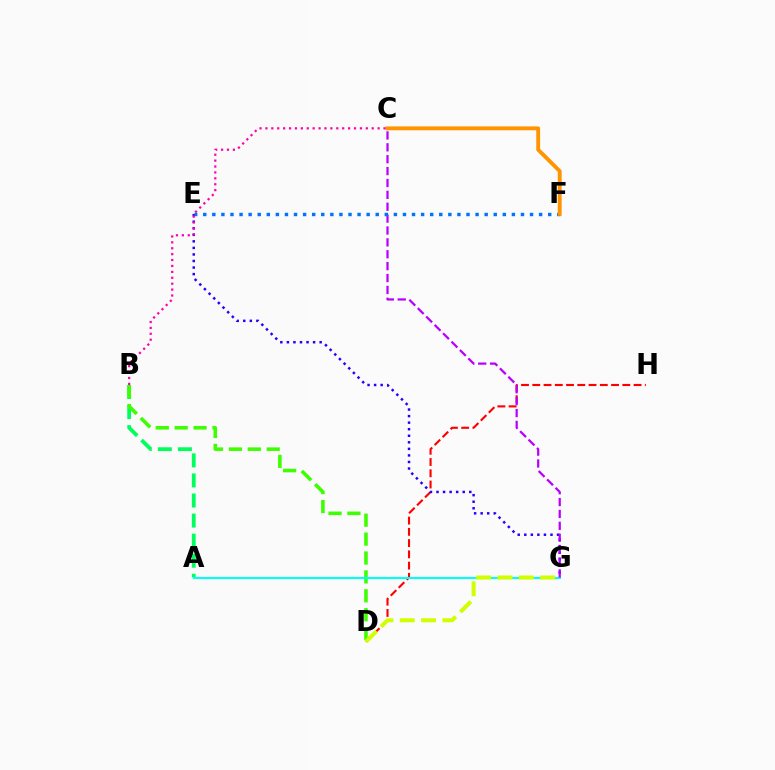{('A', 'B'): [{'color': '#00ff5c', 'line_style': 'dashed', 'thickness': 2.73}], ('D', 'H'): [{'color': '#ff0000', 'line_style': 'dashed', 'thickness': 1.53}], ('B', 'D'): [{'color': '#3dff00', 'line_style': 'dashed', 'thickness': 2.57}], ('E', 'G'): [{'color': '#2500ff', 'line_style': 'dotted', 'thickness': 1.78}], ('A', 'G'): [{'color': '#00fff6', 'line_style': 'solid', 'thickness': 1.52}], ('C', 'G'): [{'color': '#b900ff', 'line_style': 'dashed', 'thickness': 1.61}], ('E', 'F'): [{'color': '#0074ff', 'line_style': 'dotted', 'thickness': 2.47}], ('D', 'G'): [{'color': '#d1ff00', 'line_style': 'dashed', 'thickness': 2.9}], ('C', 'F'): [{'color': '#ff9400', 'line_style': 'solid', 'thickness': 2.78}], ('B', 'C'): [{'color': '#ff00ac', 'line_style': 'dotted', 'thickness': 1.6}]}